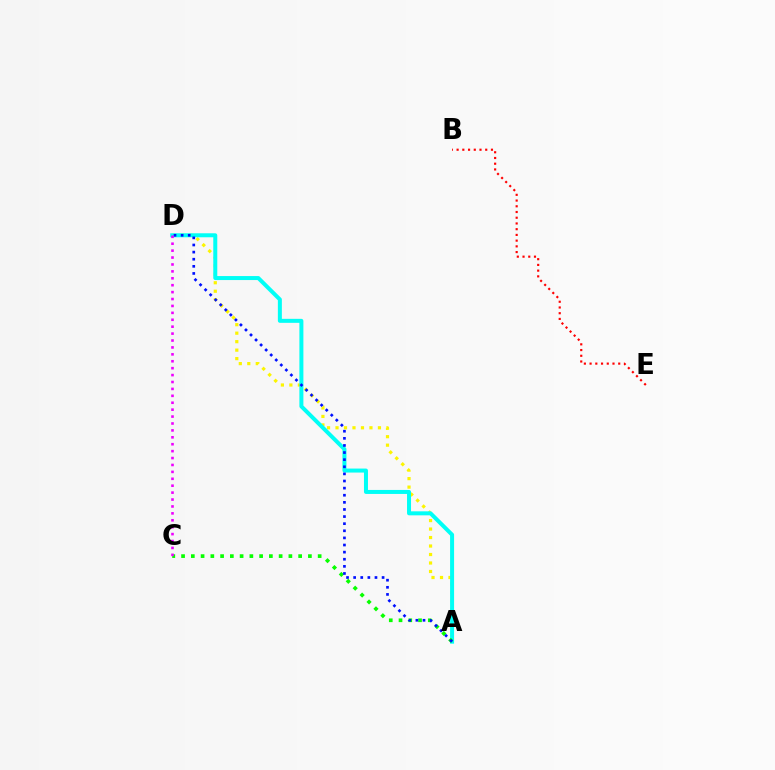{('A', 'D'): [{'color': '#fcf500', 'line_style': 'dotted', 'thickness': 2.31}, {'color': '#00fff6', 'line_style': 'solid', 'thickness': 2.88}, {'color': '#0010ff', 'line_style': 'dotted', 'thickness': 1.93}], ('A', 'C'): [{'color': '#08ff00', 'line_style': 'dotted', 'thickness': 2.65}], ('B', 'E'): [{'color': '#ff0000', 'line_style': 'dotted', 'thickness': 1.56}], ('C', 'D'): [{'color': '#ee00ff', 'line_style': 'dotted', 'thickness': 1.88}]}